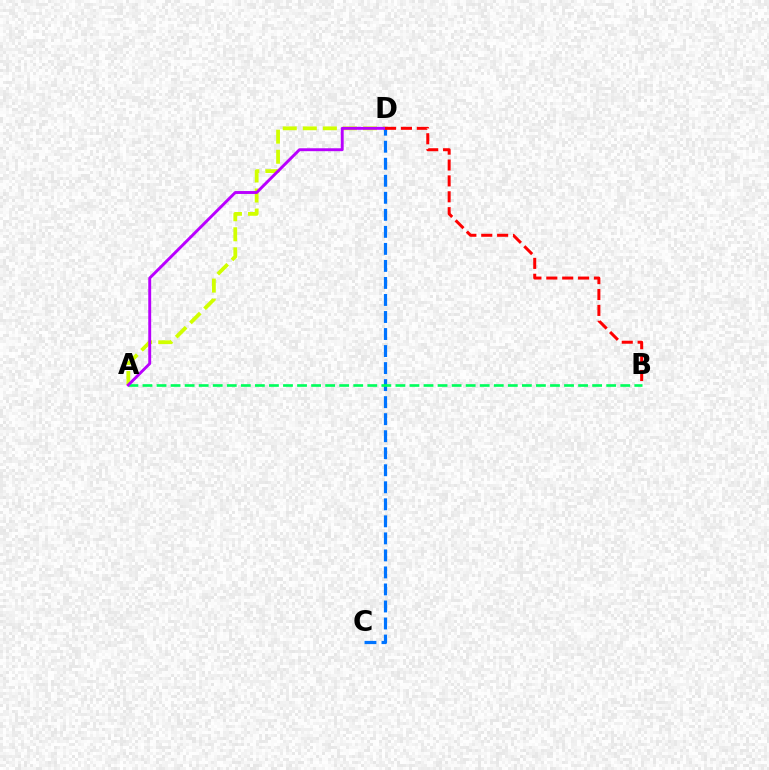{('A', 'D'): [{'color': '#d1ff00', 'line_style': 'dashed', 'thickness': 2.72}, {'color': '#b900ff', 'line_style': 'solid', 'thickness': 2.1}], ('C', 'D'): [{'color': '#0074ff', 'line_style': 'dashed', 'thickness': 2.31}], ('A', 'B'): [{'color': '#00ff5c', 'line_style': 'dashed', 'thickness': 1.91}], ('B', 'D'): [{'color': '#ff0000', 'line_style': 'dashed', 'thickness': 2.16}]}